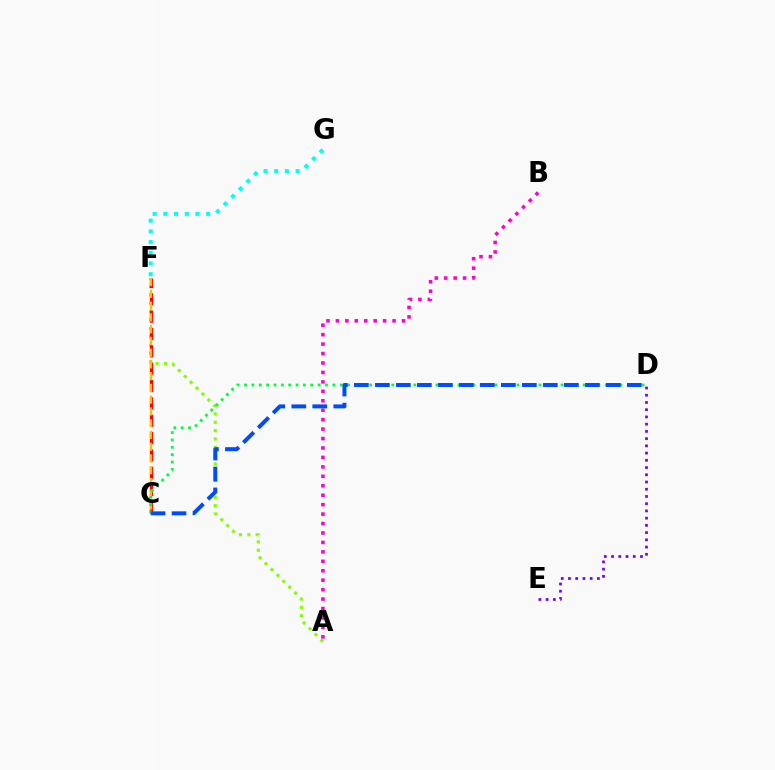{('F', 'G'): [{'color': '#00fff6', 'line_style': 'dotted', 'thickness': 2.91}], ('A', 'F'): [{'color': '#84ff00', 'line_style': 'dotted', 'thickness': 2.27}], ('C', 'F'): [{'color': '#ff0000', 'line_style': 'dashed', 'thickness': 2.36}, {'color': '#ffbd00', 'line_style': 'dashed', 'thickness': 1.6}], ('A', 'B'): [{'color': '#ff00cf', 'line_style': 'dotted', 'thickness': 2.57}], ('D', 'E'): [{'color': '#7200ff', 'line_style': 'dotted', 'thickness': 1.96}], ('C', 'D'): [{'color': '#00ff39', 'line_style': 'dotted', 'thickness': 2.0}, {'color': '#004bff', 'line_style': 'dashed', 'thickness': 2.85}]}